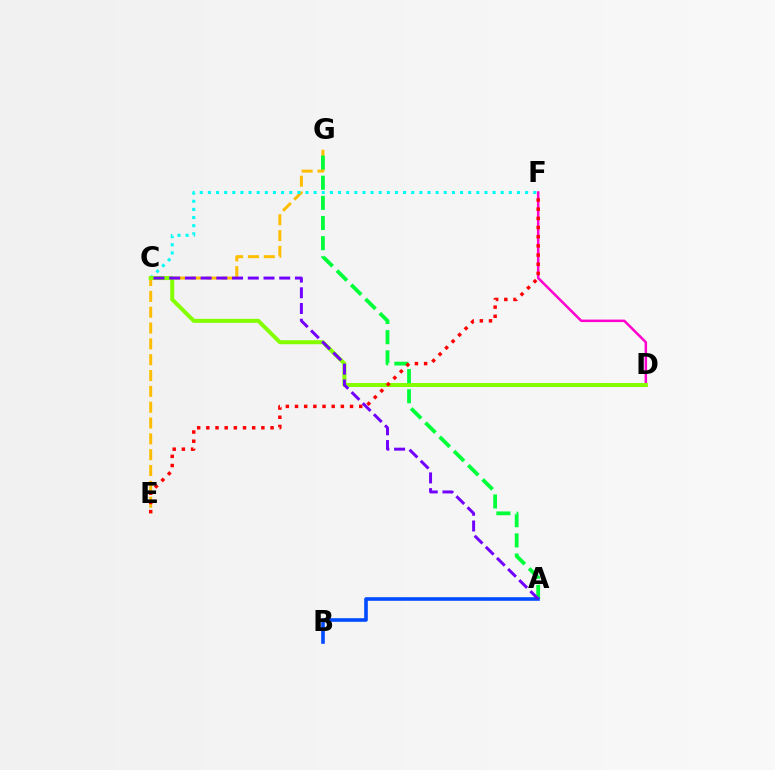{('E', 'G'): [{'color': '#ffbd00', 'line_style': 'dashed', 'thickness': 2.15}], ('D', 'F'): [{'color': '#ff00cf', 'line_style': 'solid', 'thickness': 1.81}], ('C', 'F'): [{'color': '#00fff6', 'line_style': 'dotted', 'thickness': 2.21}], ('C', 'D'): [{'color': '#84ff00', 'line_style': 'solid', 'thickness': 2.88}], ('A', 'G'): [{'color': '#00ff39', 'line_style': 'dashed', 'thickness': 2.74}], ('E', 'F'): [{'color': '#ff0000', 'line_style': 'dotted', 'thickness': 2.49}], ('A', 'B'): [{'color': '#004bff', 'line_style': 'solid', 'thickness': 2.59}], ('A', 'C'): [{'color': '#7200ff', 'line_style': 'dashed', 'thickness': 2.13}]}